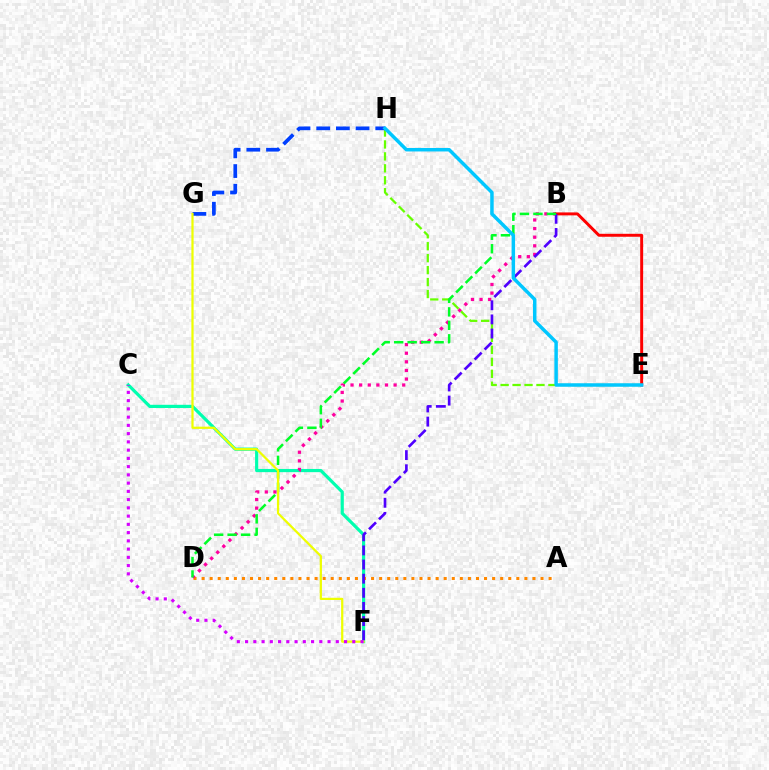{('C', 'F'): [{'color': '#00ffaf', 'line_style': 'solid', 'thickness': 2.3}, {'color': '#d600ff', 'line_style': 'dotted', 'thickness': 2.24}], ('E', 'H'): [{'color': '#66ff00', 'line_style': 'dashed', 'thickness': 1.62}, {'color': '#00c7ff', 'line_style': 'solid', 'thickness': 2.5}], ('A', 'D'): [{'color': '#ff8800', 'line_style': 'dotted', 'thickness': 2.19}], ('B', 'D'): [{'color': '#ff00a0', 'line_style': 'dotted', 'thickness': 2.34}, {'color': '#00ff27', 'line_style': 'dashed', 'thickness': 1.83}], ('B', 'E'): [{'color': '#ff0000', 'line_style': 'solid', 'thickness': 2.13}], ('B', 'F'): [{'color': '#4f00ff', 'line_style': 'dashed', 'thickness': 1.92}], ('G', 'H'): [{'color': '#003fff', 'line_style': 'dashed', 'thickness': 2.67}], ('F', 'G'): [{'color': '#eeff00', 'line_style': 'solid', 'thickness': 1.6}]}